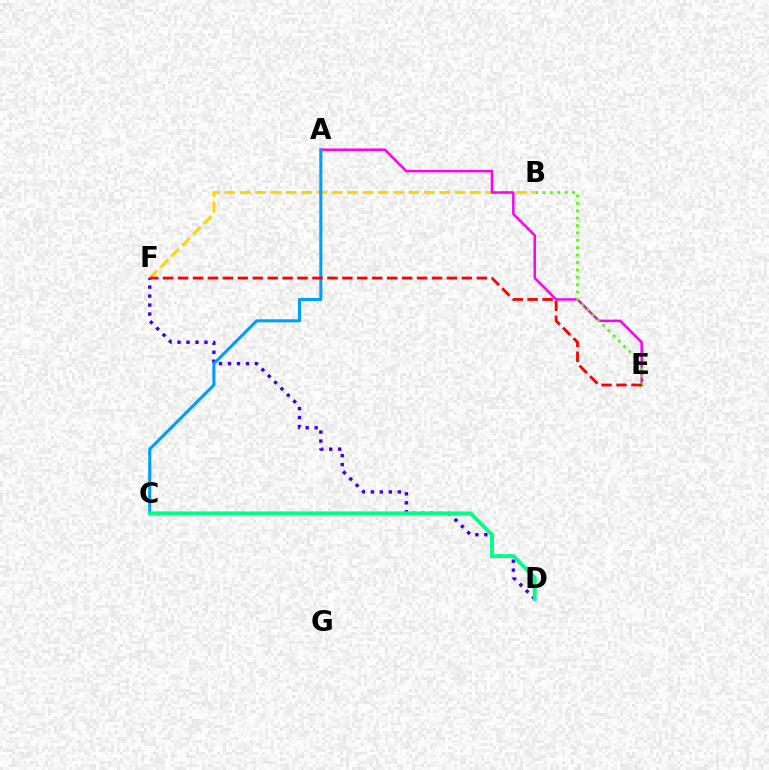{('B', 'F'): [{'color': '#ffd500', 'line_style': 'dashed', 'thickness': 2.08}], ('D', 'F'): [{'color': '#3700ff', 'line_style': 'dotted', 'thickness': 2.44}], ('A', 'E'): [{'color': '#ff00ed', 'line_style': 'solid', 'thickness': 1.79}], ('A', 'C'): [{'color': '#009eff', 'line_style': 'solid', 'thickness': 2.21}], ('B', 'E'): [{'color': '#4fff00', 'line_style': 'dotted', 'thickness': 2.01}], ('C', 'D'): [{'color': '#00ff86', 'line_style': 'solid', 'thickness': 2.76}], ('E', 'F'): [{'color': '#ff0000', 'line_style': 'dashed', 'thickness': 2.03}]}